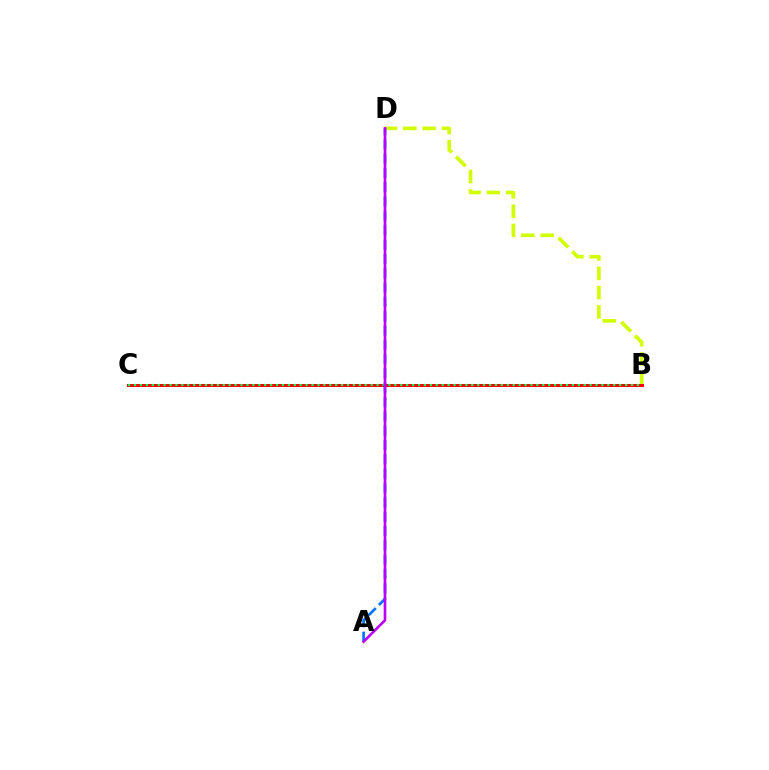{('B', 'D'): [{'color': '#d1ff00', 'line_style': 'dashed', 'thickness': 2.62}], ('B', 'C'): [{'color': '#ff0000', 'line_style': 'solid', 'thickness': 2.16}, {'color': '#00ff5c', 'line_style': 'dotted', 'thickness': 1.61}], ('A', 'D'): [{'color': '#0074ff', 'line_style': 'dashed', 'thickness': 1.95}, {'color': '#b900ff', 'line_style': 'solid', 'thickness': 1.91}]}